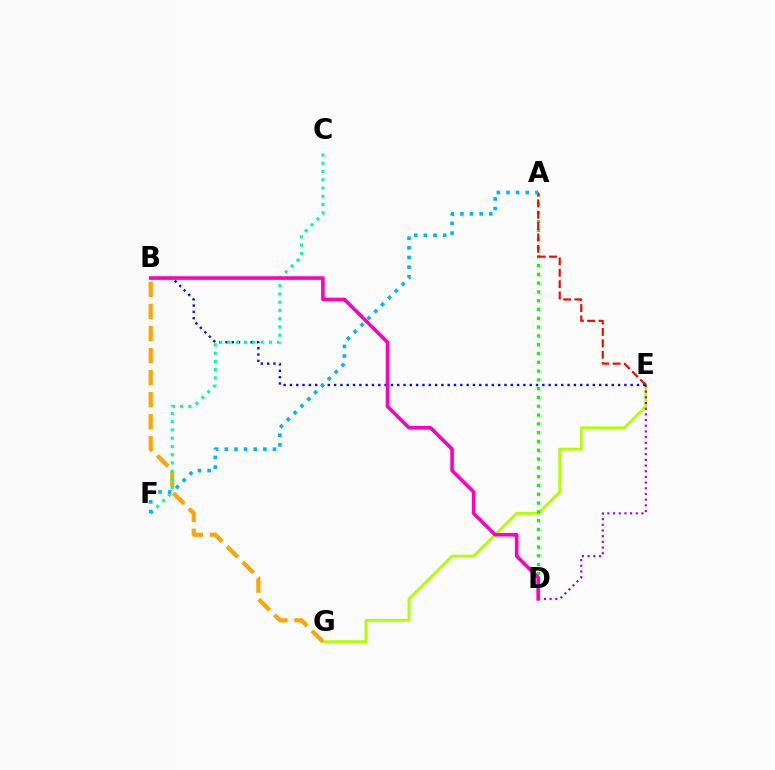{('E', 'G'): [{'color': '#b3ff00', 'line_style': 'solid', 'thickness': 2.07}], ('A', 'D'): [{'color': '#08ff00', 'line_style': 'dotted', 'thickness': 2.39}], ('D', 'E'): [{'color': '#9b00ff', 'line_style': 'dotted', 'thickness': 1.54}], ('A', 'E'): [{'color': '#ff0000', 'line_style': 'dashed', 'thickness': 1.54}], ('B', 'G'): [{'color': '#ffa500', 'line_style': 'dashed', 'thickness': 3.0}], ('B', 'E'): [{'color': '#0010ff', 'line_style': 'dotted', 'thickness': 1.71}], ('C', 'F'): [{'color': '#00ff9d', 'line_style': 'dotted', 'thickness': 2.24}], ('B', 'D'): [{'color': '#ff00bd', 'line_style': 'solid', 'thickness': 2.6}], ('A', 'F'): [{'color': '#00b5ff', 'line_style': 'dotted', 'thickness': 2.62}]}